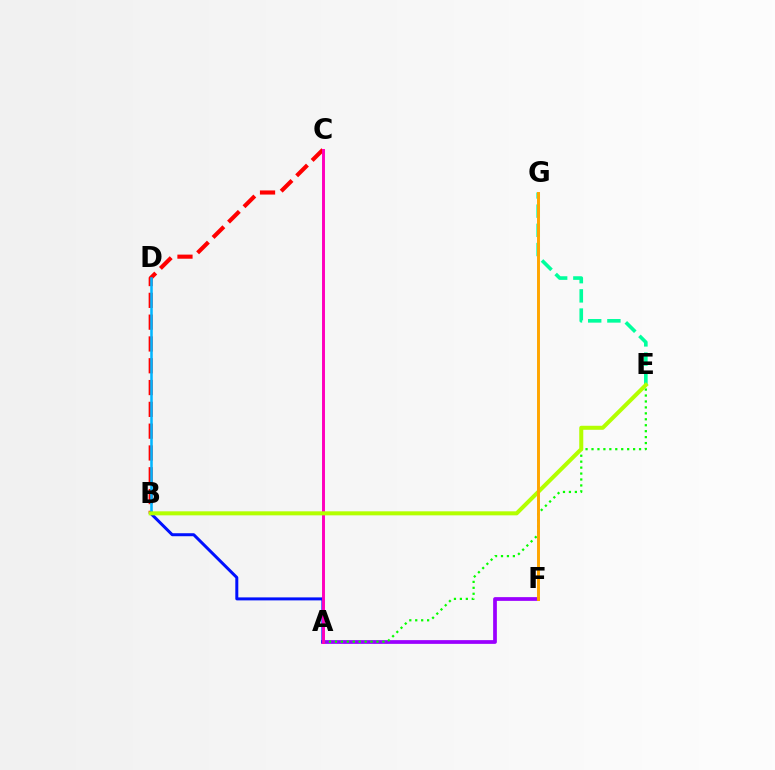{('B', 'C'): [{'color': '#ff0000', 'line_style': 'dashed', 'thickness': 2.96}], ('B', 'D'): [{'color': '#00b5ff', 'line_style': 'solid', 'thickness': 1.83}], ('A', 'F'): [{'color': '#9b00ff', 'line_style': 'solid', 'thickness': 2.69}], ('A', 'B'): [{'color': '#0010ff', 'line_style': 'solid', 'thickness': 2.16}], ('A', 'E'): [{'color': '#08ff00', 'line_style': 'dotted', 'thickness': 1.61}], ('E', 'G'): [{'color': '#00ff9d', 'line_style': 'dashed', 'thickness': 2.61}], ('A', 'C'): [{'color': '#ff00bd', 'line_style': 'solid', 'thickness': 2.12}], ('B', 'E'): [{'color': '#b3ff00', 'line_style': 'solid', 'thickness': 2.9}], ('F', 'G'): [{'color': '#ffa500', 'line_style': 'solid', 'thickness': 2.12}]}